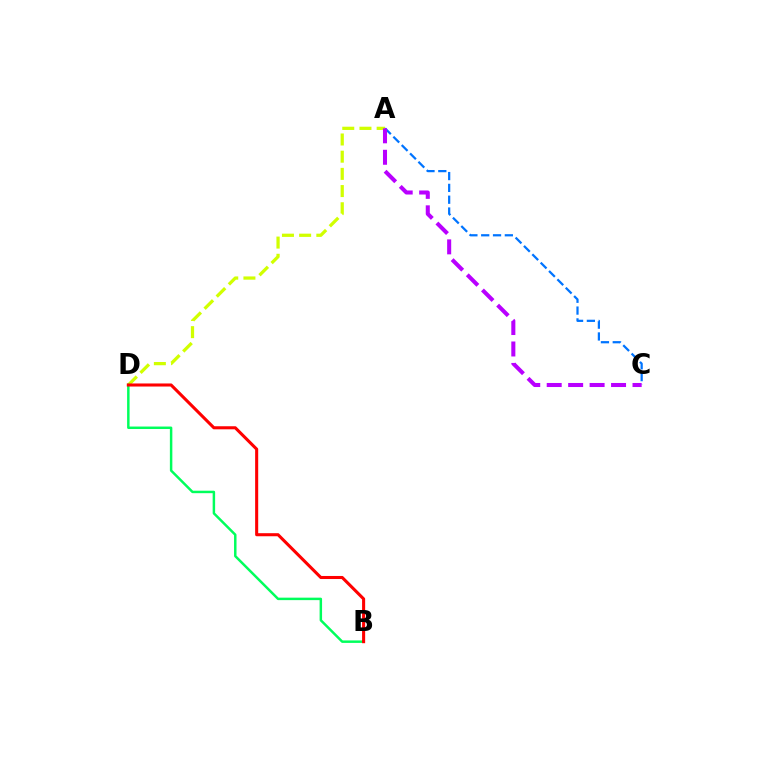{('A', 'C'): [{'color': '#0074ff', 'line_style': 'dashed', 'thickness': 1.61}, {'color': '#b900ff', 'line_style': 'dashed', 'thickness': 2.91}], ('A', 'D'): [{'color': '#d1ff00', 'line_style': 'dashed', 'thickness': 2.34}], ('B', 'D'): [{'color': '#00ff5c', 'line_style': 'solid', 'thickness': 1.78}, {'color': '#ff0000', 'line_style': 'solid', 'thickness': 2.21}]}